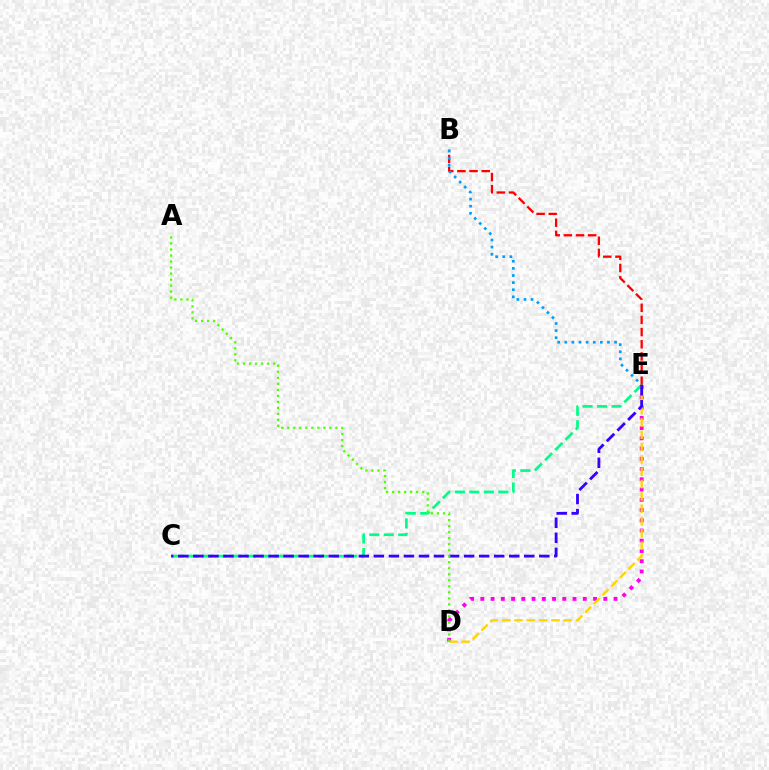{('D', 'E'): [{'color': '#ff00ed', 'line_style': 'dotted', 'thickness': 2.78}, {'color': '#ffd500', 'line_style': 'dashed', 'thickness': 1.67}], ('C', 'E'): [{'color': '#00ff86', 'line_style': 'dashed', 'thickness': 1.97}, {'color': '#3700ff', 'line_style': 'dashed', 'thickness': 2.04}], ('B', 'E'): [{'color': '#ff0000', 'line_style': 'dashed', 'thickness': 1.65}, {'color': '#009eff', 'line_style': 'dotted', 'thickness': 1.93}], ('A', 'D'): [{'color': '#4fff00', 'line_style': 'dotted', 'thickness': 1.64}]}